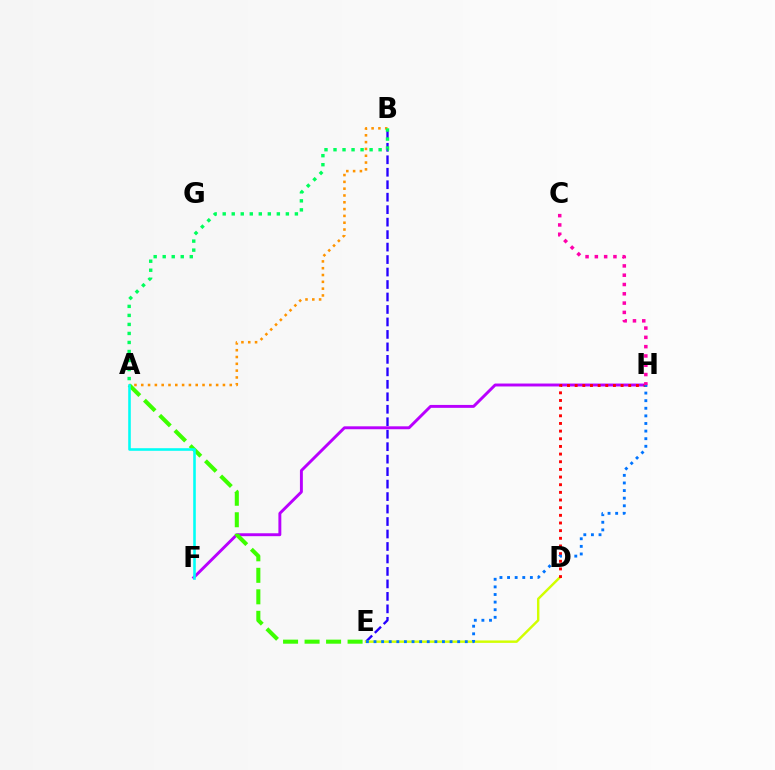{('B', 'E'): [{'color': '#2500ff', 'line_style': 'dashed', 'thickness': 1.69}], ('D', 'E'): [{'color': '#d1ff00', 'line_style': 'solid', 'thickness': 1.75}], ('A', 'B'): [{'color': '#ff9400', 'line_style': 'dotted', 'thickness': 1.85}, {'color': '#00ff5c', 'line_style': 'dotted', 'thickness': 2.45}], ('F', 'H'): [{'color': '#b900ff', 'line_style': 'solid', 'thickness': 2.1}], ('A', 'E'): [{'color': '#3dff00', 'line_style': 'dashed', 'thickness': 2.92}], ('D', 'H'): [{'color': '#ff0000', 'line_style': 'dotted', 'thickness': 2.08}], ('C', 'H'): [{'color': '#ff00ac', 'line_style': 'dotted', 'thickness': 2.53}], ('E', 'H'): [{'color': '#0074ff', 'line_style': 'dotted', 'thickness': 2.07}], ('A', 'F'): [{'color': '#00fff6', 'line_style': 'solid', 'thickness': 1.86}]}